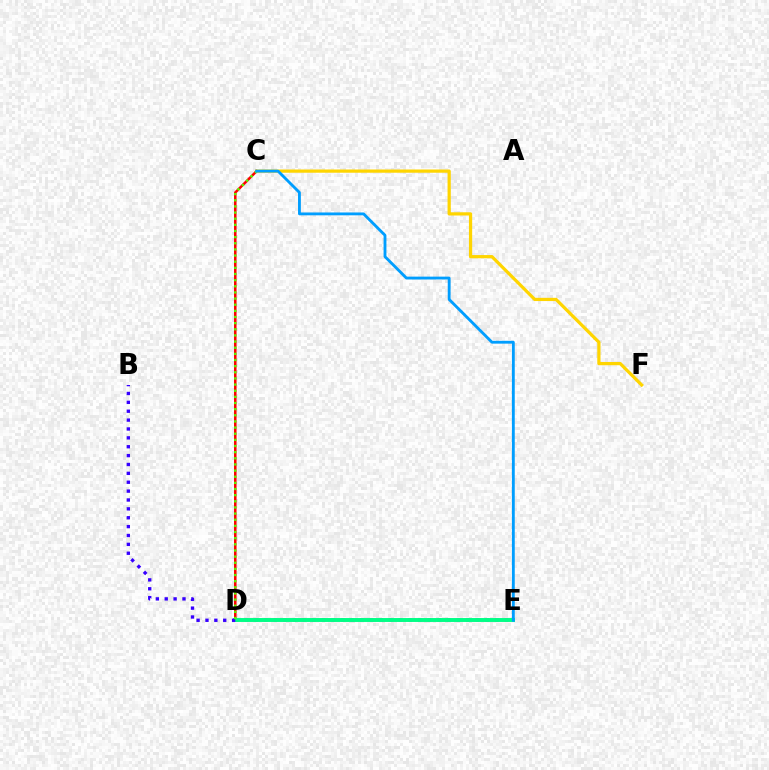{('C', 'D'): [{'color': '#ff0000', 'line_style': 'solid', 'thickness': 1.82}, {'color': '#4fff00', 'line_style': 'dotted', 'thickness': 1.67}], ('D', 'E'): [{'color': '#ff00ed', 'line_style': 'dotted', 'thickness': 2.62}, {'color': '#00ff86', 'line_style': 'solid', 'thickness': 2.83}], ('B', 'D'): [{'color': '#3700ff', 'line_style': 'dotted', 'thickness': 2.41}], ('C', 'F'): [{'color': '#ffd500', 'line_style': 'solid', 'thickness': 2.32}], ('C', 'E'): [{'color': '#009eff', 'line_style': 'solid', 'thickness': 2.05}]}